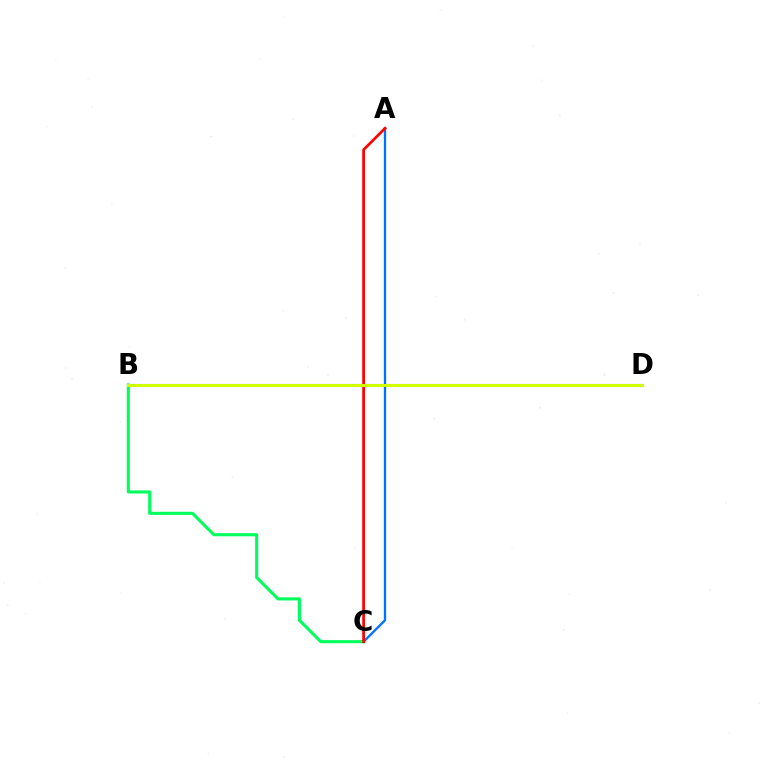{('A', 'C'): [{'color': '#0074ff', 'line_style': 'solid', 'thickness': 1.67}, {'color': '#ff0000', 'line_style': 'solid', 'thickness': 1.96}], ('B', 'D'): [{'color': '#b900ff', 'line_style': 'solid', 'thickness': 2.22}, {'color': '#d1ff00', 'line_style': 'solid', 'thickness': 2.17}], ('B', 'C'): [{'color': '#00ff5c', 'line_style': 'solid', 'thickness': 2.22}]}